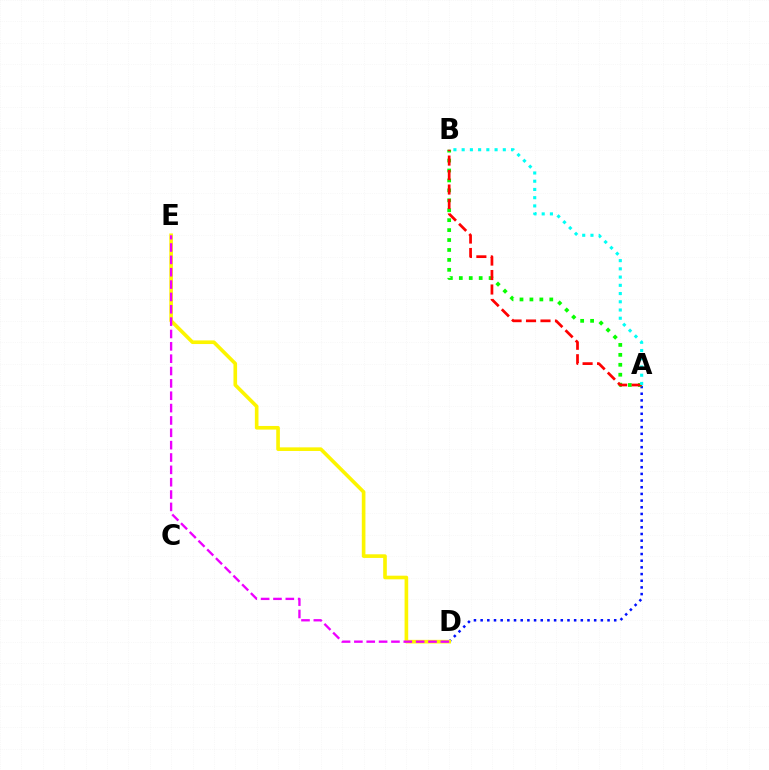{('A', 'D'): [{'color': '#0010ff', 'line_style': 'dotted', 'thickness': 1.81}], ('D', 'E'): [{'color': '#fcf500', 'line_style': 'solid', 'thickness': 2.61}, {'color': '#ee00ff', 'line_style': 'dashed', 'thickness': 1.68}], ('A', 'B'): [{'color': '#08ff00', 'line_style': 'dotted', 'thickness': 2.7}, {'color': '#ff0000', 'line_style': 'dashed', 'thickness': 1.97}, {'color': '#00fff6', 'line_style': 'dotted', 'thickness': 2.24}]}